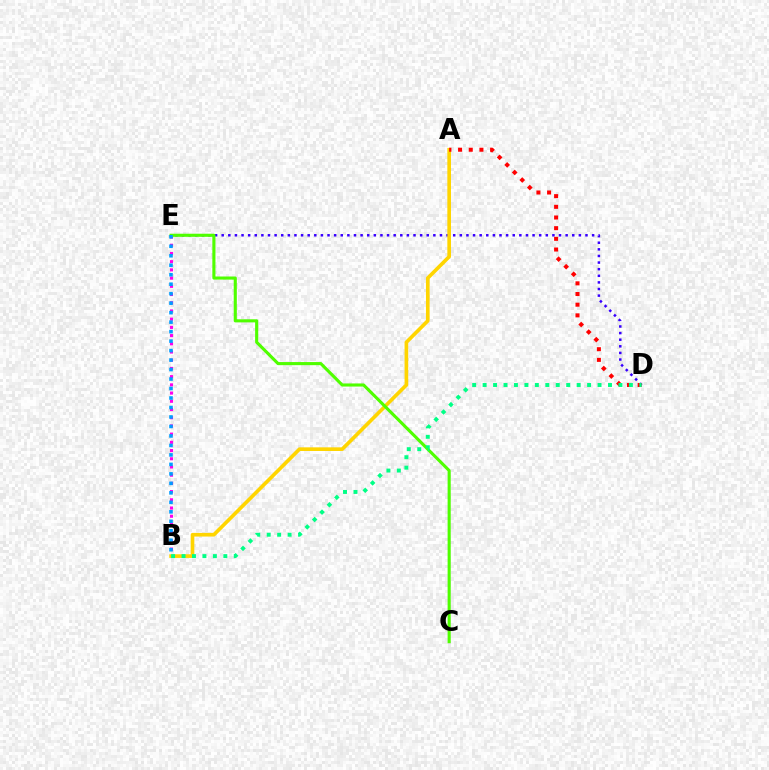{('D', 'E'): [{'color': '#3700ff', 'line_style': 'dotted', 'thickness': 1.8}], ('B', 'E'): [{'color': '#ff00ed', 'line_style': 'dotted', 'thickness': 2.23}, {'color': '#009eff', 'line_style': 'dotted', 'thickness': 2.58}], ('A', 'B'): [{'color': '#ffd500', 'line_style': 'solid', 'thickness': 2.63}], ('A', 'D'): [{'color': '#ff0000', 'line_style': 'dotted', 'thickness': 2.9}], ('C', 'E'): [{'color': '#4fff00', 'line_style': 'solid', 'thickness': 2.23}], ('B', 'D'): [{'color': '#00ff86', 'line_style': 'dotted', 'thickness': 2.84}]}